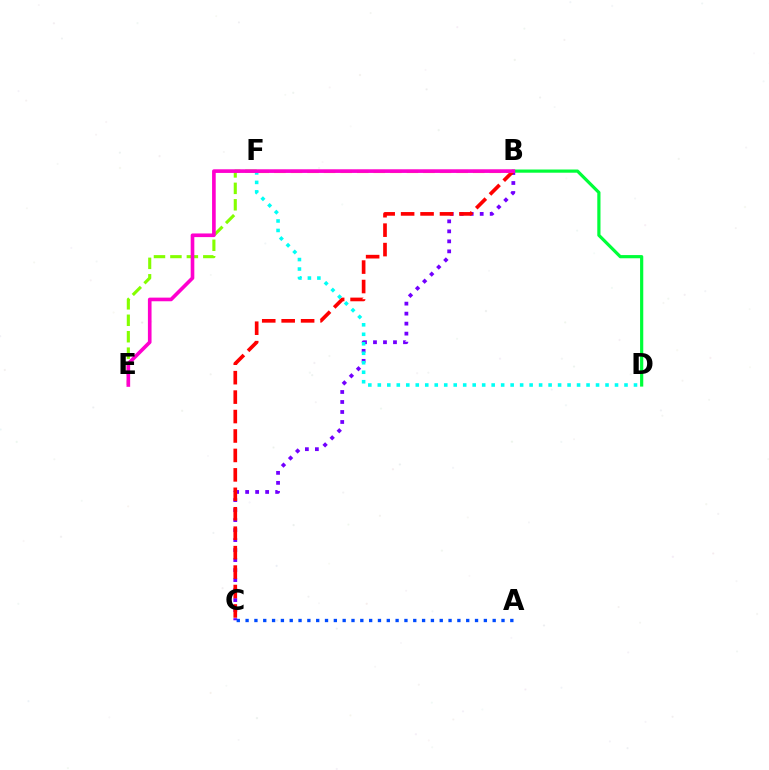{('B', 'C'): [{'color': '#7200ff', 'line_style': 'dotted', 'thickness': 2.72}, {'color': '#ff0000', 'line_style': 'dashed', 'thickness': 2.64}], ('E', 'F'): [{'color': '#84ff00', 'line_style': 'dashed', 'thickness': 2.23}], ('B', 'D'): [{'color': '#00ff39', 'line_style': 'solid', 'thickness': 2.3}], ('B', 'F'): [{'color': '#ffbd00', 'line_style': 'dashed', 'thickness': 2.25}], ('D', 'F'): [{'color': '#00fff6', 'line_style': 'dotted', 'thickness': 2.58}], ('B', 'E'): [{'color': '#ff00cf', 'line_style': 'solid', 'thickness': 2.62}], ('A', 'C'): [{'color': '#004bff', 'line_style': 'dotted', 'thickness': 2.4}]}